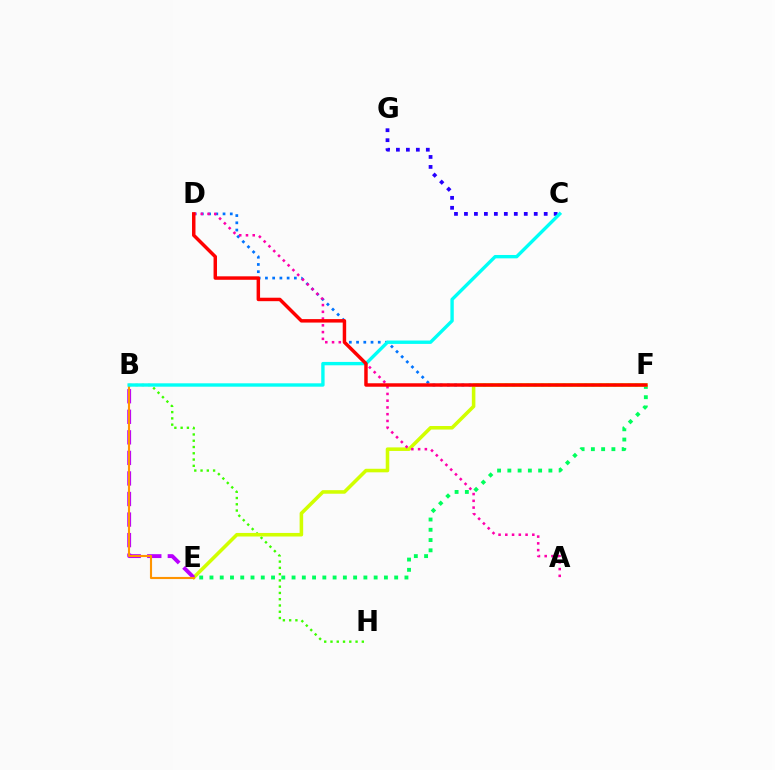{('E', 'F'): [{'color': '#00ff5c', 'line_style': 'dotted', 'thickness': 2.79}, {'color': '#d1ff00', 'line_style': 'solid', 'thickness': 2.56}], ('D', 'F'): [{'color': '#0074ff', 'line_style': 'dotted', 'thickness': 1.96}, {'color': '#ff0000', 'line_style': 'solid', 'thickness': 2.49}], ('B', 'H'): [{'color': '#3dff00', 'line_style': 'dotted', 'thickness': 1.7}], ('C', 'G'): [{'color': '#2500ff', 'line_style': 'dotted', 'thickness': 2.71}], ('B', 'E'): [{'color': '#b900ff', 'line_style': 'dashed', 'thickness': 2.79}, {'color': '#ff9400', 'line_style': 'solid', 'thickness': 1.53}], ('A', 'D'): [{'color': '#ff00ac', 'line_style': 'dotted', 'thickness': 1.83}], ('B', 'C'): [{'color': '#00fff6', 'line_style': 'solid', 'thickness': 2.43}]}